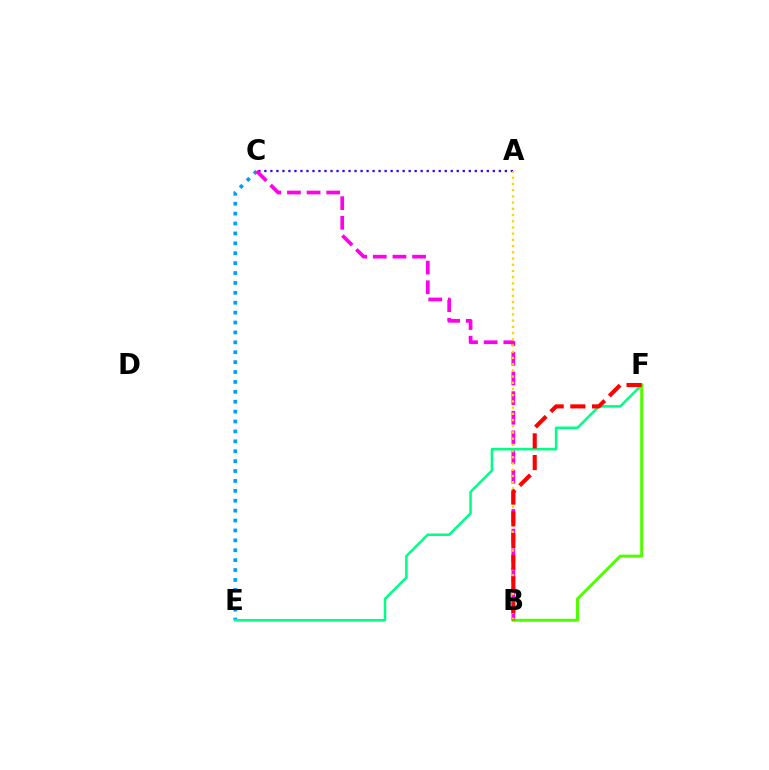{('C', 'E'): [{'color': '#009eff', 'line_style': 'dotted', 'thickness': 2.69}], ('A', 'C'): [{'color': '#3700ff', 'line_style': 'dotted', 'thickness': 1.63}], ('B', 'C'): [{'color': '#ff00ed', 'line_style': 'dashed', 'thickness': 2.67}], ('A', 'B'): [{'color': '#ffd500', 'line_style': 'dotted', 'thickness': 1.69}], ('E', 'F'): [{'color': '#00ff86', 'line_style': 'solid', 'thickness': 1.83}], ('B', 'F'): [{'color': '#4fff00', 'line_style': 'solid', 'thickness': 2.14}, {'color': '#ff0000', 'line_style': 'dashed', 'thickness': 2.95}]}